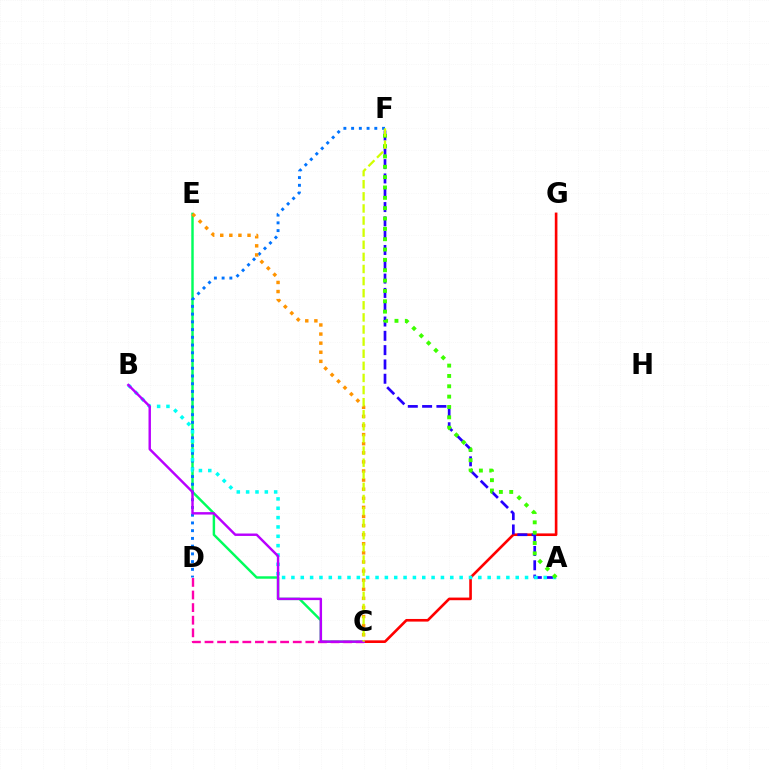{('C', 'E'): [{'color': '#00ff5c', 'line_style': 'solid', 'thickness': 1.76}, {'color': '#ff9400', 'line_style': 'dotted', 'thickness': 2.47}], ('C', 'G'): [{'color': '#ff0000', 'line_style': 'solid', 'thickness': 1.9}], ('A', 'F'): [{'color': '#2500ff', 'line_style': 'dashed', 'thickness': 1.94}, {'color': '#3dff00', 'line_style': 'dotted', 'thickness': 2.81}], ('D', 'F'): [{'color': '#0074ff', 'line_style': 'dotted', 'thickness': 2.1}], ('C', 'D'): [{'color': '#ff00ac', 'line_style': 'dashed', 'thickness': 1.71}], ('A', 'B'): [{'color': '#00fff6', 'line_style': 'dotted', 'thickness': 2.54}], ('B', 'C'): [{'color': '#b900ff', 'line_style': 'solid', 'thickness': 1.75}], ('C', 'F'): [{'color': '#d1ff00', 'line_style': 'dashed', 'thickness': 1.64}]}